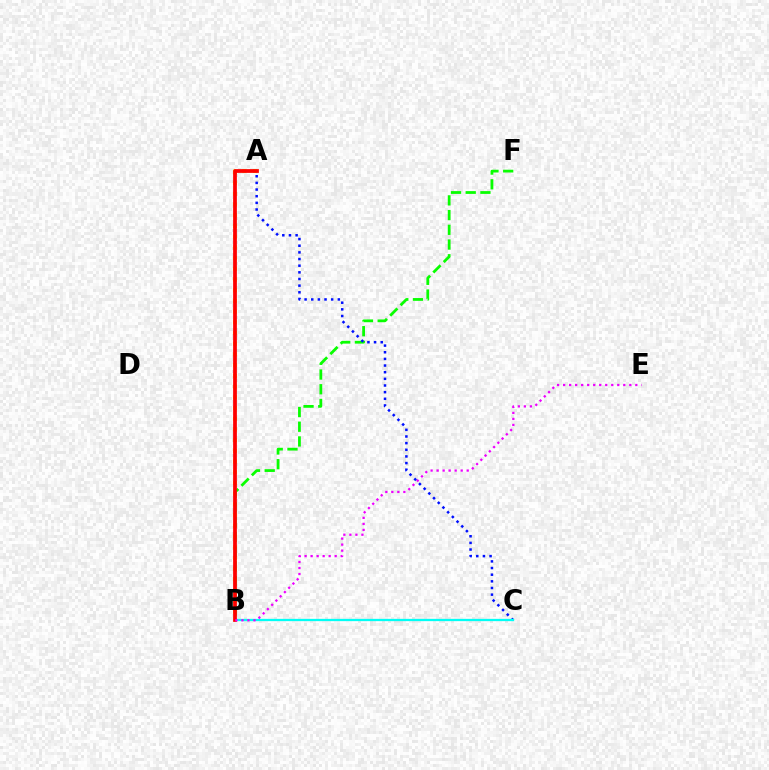{('A', 'B'): [{'color': '#fcf500', 'line_style': 'dotted', 'thickness': 2.91}, {'color': '#ff0000', 'line_style': 'solid', 'thickness': 2.7}], ('B', 'F'): [{'color': '#08ff00', 'line_style': 'dashed', 'thickness': 2.0}], ('A', 'C'): [{'color': '#0010ff', 'line_style': 'dotted', 'thickness': 1.81}], ('B', 'C'): [{'color': '#00fff6', 'line_style': 'solid', 'thickness': 1.65}], ('B', 'E'): [{'color': '#ee00ff', 'line_style': 'dotted', 'thickness': 1.63}]}